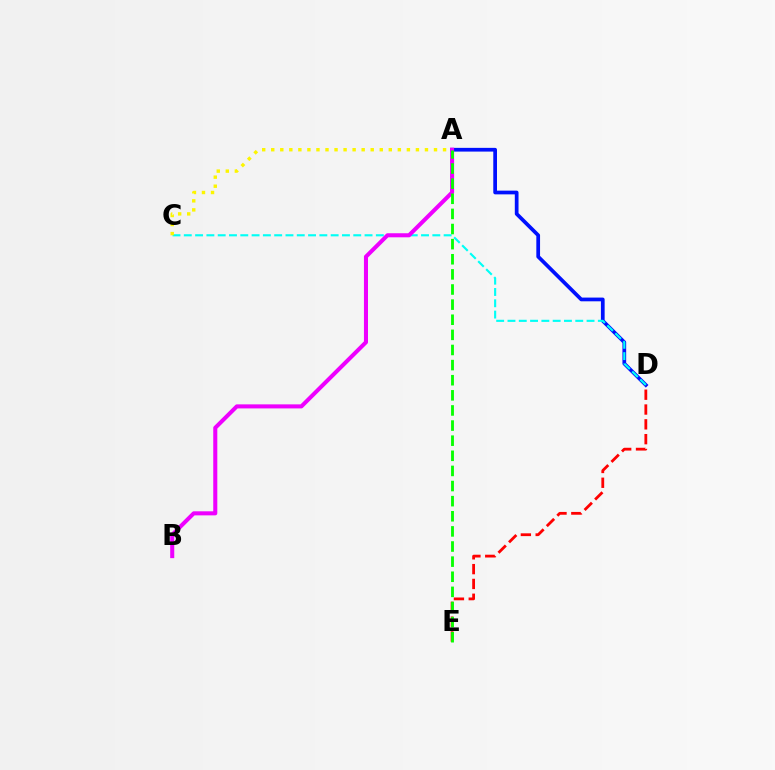{('A', 'D'): [{'color': '#0010ff', 'line_style': 'solid', 'thickness': 2.68}], ('C', 'D'): [{'color': '#00fff6', 'line_style': 'dashed', 'thickness': 1.53}], ('A', 'C'): [{'color': '#fcf500', 'line_style': 'dotted', 'thickness': 2.46}], ('D', 'E'): [{'color': '#ff0000', 'line_style': 'dashed', 'thickness': 2.01}], ('A', 'B'): [{'color': '#ee00ff', 'line_style': 'solid', 'thickness': 2.92}], ('A', 'E'): [{'color': '#08ff00', 'line_style': 'dashed', 'thickness': 2.05}]}